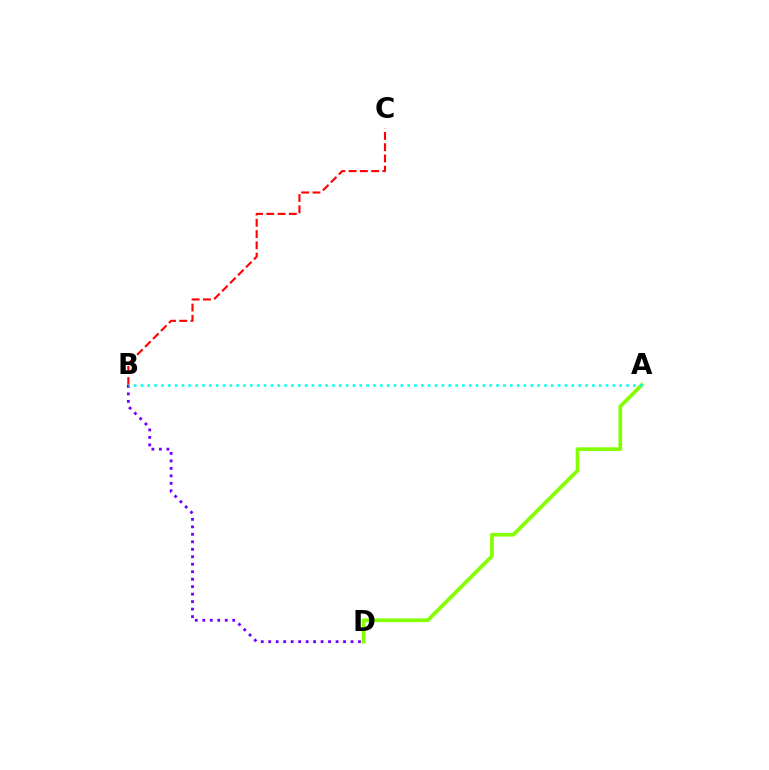{('B', 'C'): [{'color': '#ff0000', 'line_style': 'dashed', 'thickness': 1.53}], ('A', 'D'): [{'color': '#84ff00', 'line_style': 'solid', 'thickness': 2.67}], ('B', 'D'): [{'color': '#7200ff', 'line_style': 'dotted', 'thickness': 2.03}], ('A', 'B'): [{'color': '#00fff6', 'line_style': 'dotted', 'thickness': 1.86}]}